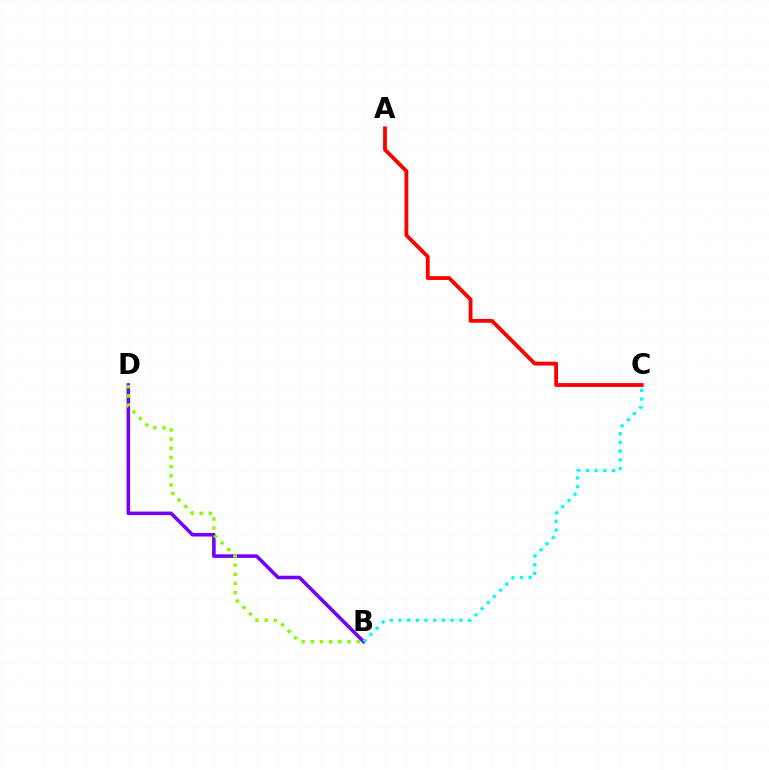{('B', 'D'): [{'color': '#7200ff', 'line_style': 'solid', 'thickness': 2.55}, {'color': '#84ff00', 'line_style': 'dotted', 'thickness': 2.49}], ('B', 'C'): [{'color': '#00fff6', 'line_style': 'dotted', 'thickness': 2.36}], ('A', 'C'): [{'color': '#ff0000', 'line_style': 'solid', 'thickness': 2.76}]}